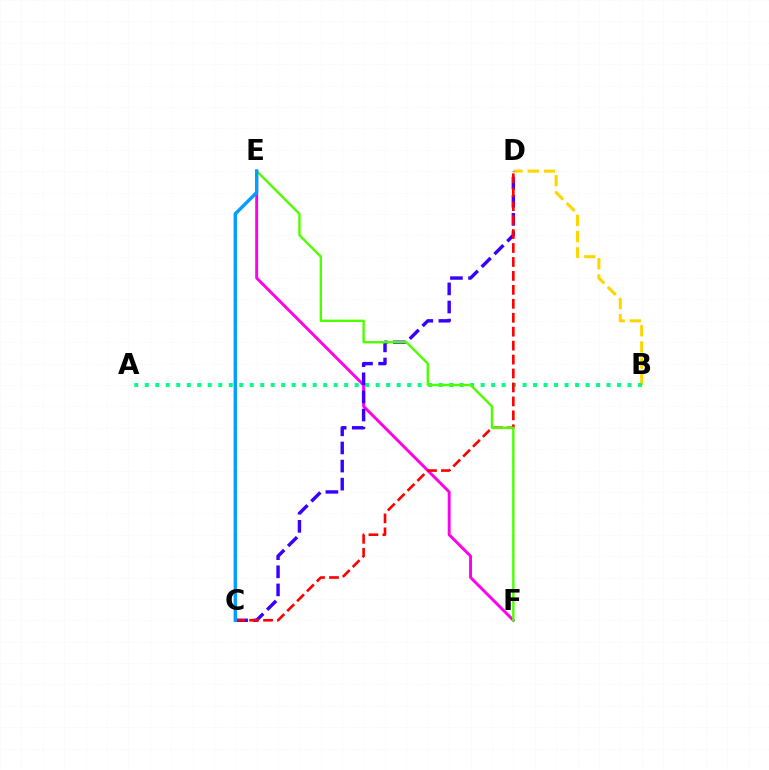{('E', 'F'): [{'color': '#ff00ed', 'line_style': 'solid', 'thickness': 2.1}, {'color': '#4fff00', 'line_style': 'solid', 'thickness': 1.73}], ('B', 'D'): [{'color': '#ffd500', 'line_style': 'dashed', 'thickness': 2.2}], ('A', 'B'): [{'color': '#00ff86', 'line_style': 'dotted', 'thickness': 2.85}], ('C', 'D'): [{'color': '#3700ff', 'line_style': 'dashed', 'thickness': 2.46}, {'color': '#ff0000', 'line_style': 'dashed', 'thickness': 1.89}], ('C', 'E'): [{'color': '#009eff', 'line_style': 'solid', 'thickness': 2.42}]}